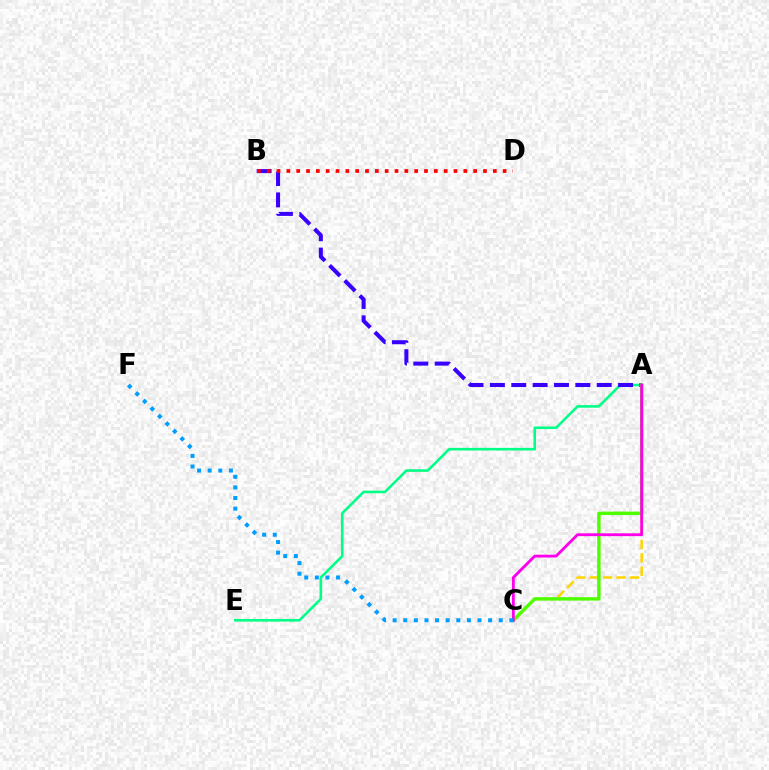{('A', 'E'): [{'color': '#00ff86', 'line_style': 'solid', 'thickness': 1.86}], ('A', 'B'): [{'color': '#3700ff', 'line_style': 'dashed', 'thickness': 2.9}], ('A', 'C'): [{'color': '#ffd500', 'line_style': 'dashed', 'thickness': 1.82}, {'color': '#4fff00', 'line_style': 'solid', 'thickness': 2.46}, {'color': '#ff00ed', 'line_style': 'solid', 'thickness': 2.04}], ('B', 'D'): [{'color': '#ff0000', 'line_style': 'dotted', 'thickness': 2.67}], ('C', 'F'): [{'color': '#009eff', 'line_style': 'dotted', 'thickness': 2.88}]}